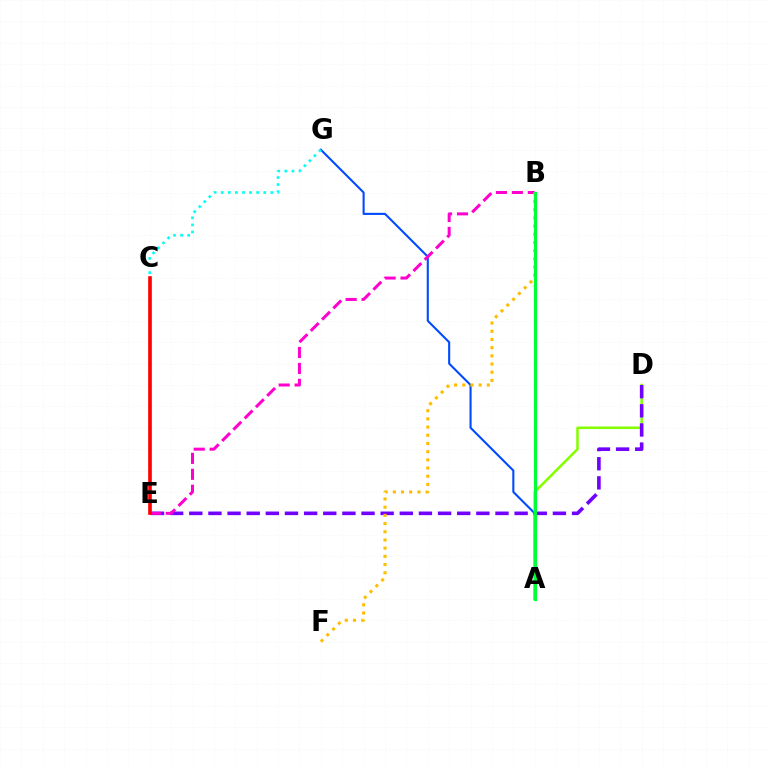{('A', 'G'): [{'color': '#004bff', 'line_style': 'solid', 'thickness': 1.51}], ('A', 'D'): [{'color': '#84ff00', 'line_style': 'solid', 'thickness': 1.83}], ('D', 'E'): [{'color': '#7200ff', 'line_style': 'dashed', 'thickness': 2.6}], ('C', 'G'): [{'color': '#00fff6', 'line_style': 'dotted', 'thickness': 1.93}], ('B', 'E'): [{'color': '#ff00cf', 'line_style': 'dashed', 'thickness': 2.16}], ('B', 'F'): [{'color': '#ffbd00', 'line_style': 'dotted', 'thickness': 2.23}], ('C', 'E'): [{'color': '#ff0000', 'line_style': 'solid', 'thickness': 2.61}], ('A', 'B'): [{'color': '#00ff39', 'line_style': 'solid', 'thickness': 2.28}]}